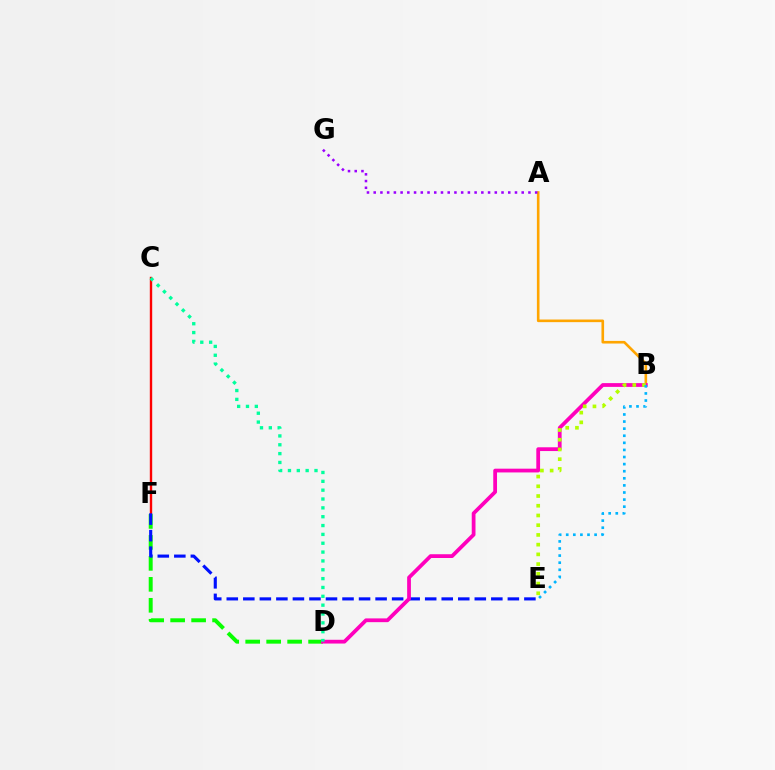{('C', 'F'): [{'color': '#ff0000', 'line_style': 'solid', 'thickness': 1.72}], ('D', 'F'): [{'color': '#08ff00', 'line_style': 'dashed', 'thickness': 2.85}], ('E', 'F'): [{'color': '#0010ff', 'line_style': 'dashed', 'thickness': 2.25}], ('A', 'B'): [{'color': '#ffa500', 'line_style': 'solid', 'thickness': 1.89}], ('B', 'D'): [{'color': '#ff00bd', 'line_style': 'solid', 'thickness': 2.71}], ('A', 'G'): [{'color': '#9b00ff', 'line_style': 'dotted', 'thickness': 1.83}], ('C', 'D'): [{'color': '#00ff9d', 'line_style': 'dotted', 'thickness': 2.4}], ('B', 'E'): [{'color': '#b3ff00', 'line_style': 'dotted', 'thickness': 2.64}, {'color': '#00b5ff', 'line_style': 'dotted', 'thickness': 1.93}]}